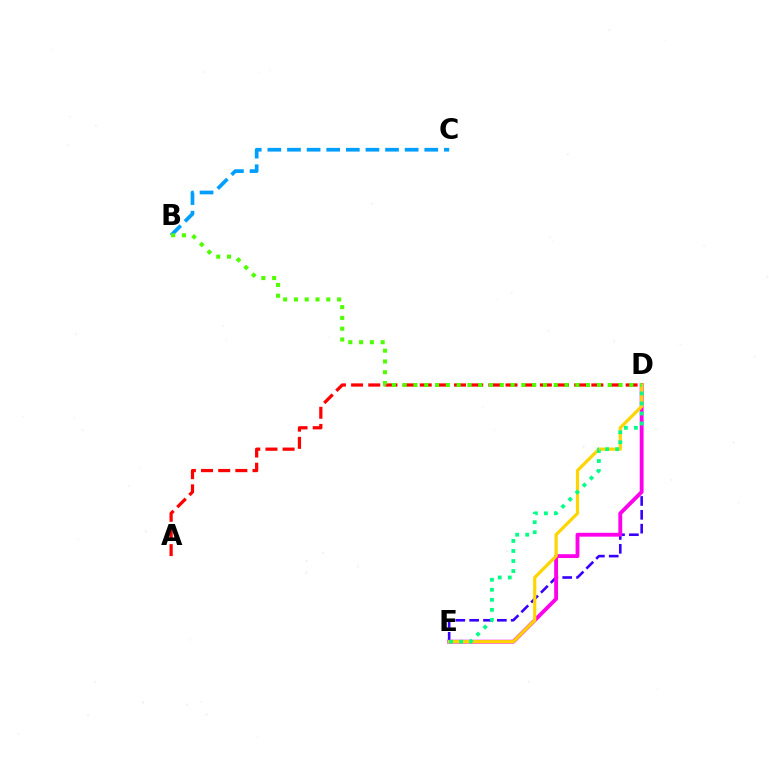{('B', 'C'): [{'color': '#009eff', 'line_style': 'dashed', 'thickness': 2.66}], ('D', 'E'): [{'color': '#3700ff', 'line_style': 'dashed', 'thickness': 1.88}, {'color': '#ff00ed', 'line_style': 'solid', 'thickness': 2.77}, {'color': '#ffd500', 'line_style': 'solid', 'thickness': 2.3}, {'color': '#00ff86', 'line_style': 'dotted', 'thickness': 2.73}], ('A', 'D'): [{'color': '#ff0000', 'line_style': 'dashed', 'thickness': 2.33}], ('B', 'D'): [{'color': '#4fff00', 'line_style': 'dotted', 'thickness': 2.93}]}